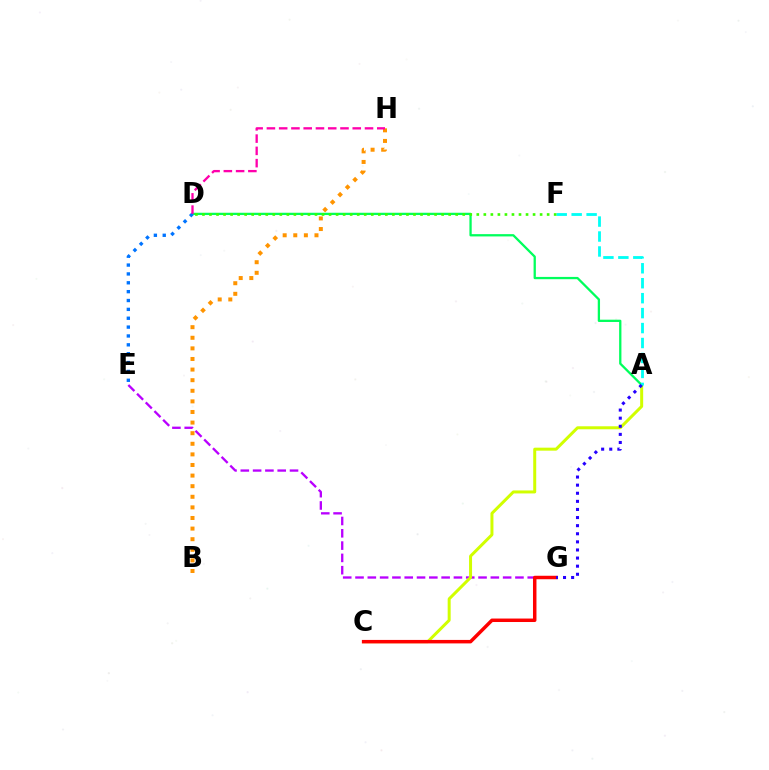{('E', 'G'): [{'color': '#b900ff', 'line_style': 'dashed', 'thickness': 1.67}], ('A', 'C'): [{'color': '#d1ff00', 'line_style': 'solid', 'thickness': 2.16}], ('A', 'D'): [{'color': '#00ff5c', 'line_style': 'solid', 'thickness': 1.65}], ('A', 'F'): [{'color': '#00fff6', 'line_style': 'dashed', 'thickness': 2.03}], ('C', 'G'): [{'color': '#ff0000', 'line_style': 'solid', 'thickness': 2.51}], ('A', 'G'): [{'color': '#2500ff', 'line_style': 'dotted', 'thickness': 2.2}], ('D', 'E'): [{'color': '#0074ff', 'line_style': 'dotted', 'thickness': 2.41}], ('B', 'H'): [{'color': '#ff9400', 'line_style': 'dotted', 'thickness': 2.88}], ('D', 'F'): [{'color': '#3dff00', 'line_style': 'dotted', 'thickness': 1.91}], ('D', 'H'): [{'color': '#ff00ac', 'line_style': 'dashed', 'thickness': 1.67}]}